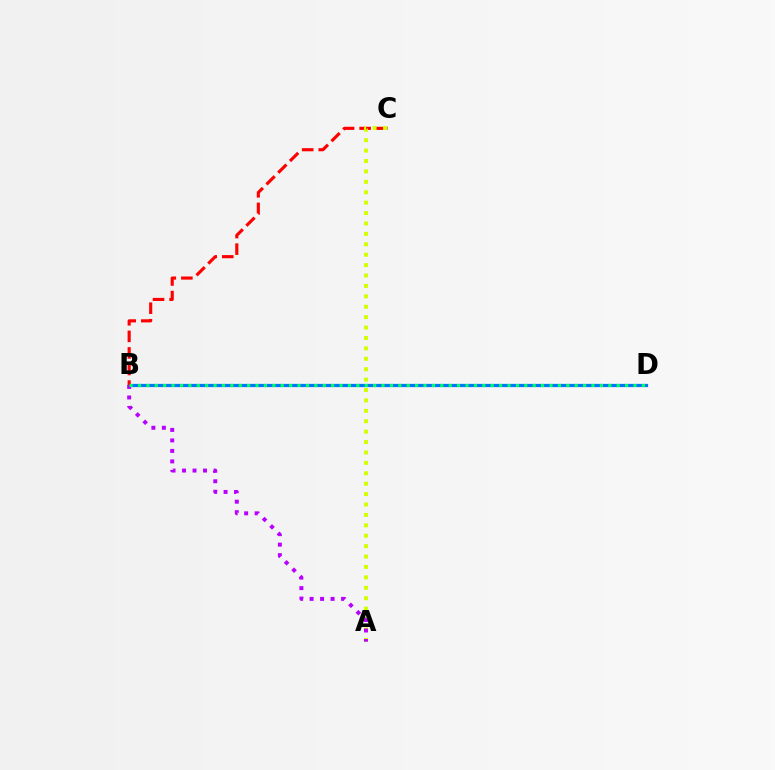{('B', 'D'): [{'color': '#0074ff', 'line_style': 'solid', 'thickness': 2.32}, {'color': '#00ff5c', 'line_style': 'dotted', 'thickness': 2.28}], ('B', 'C'): [{'color': '#ff0000', 'line_style': 'dashed', 'thickness': 2.25}], ('A', 'C'): [{'color': '#d1ff00', 'line_style': 'dotted', 'thickness': 2.83}], ('A', 'B'): [{'color': '#b900ff', 'line_style': 'dotted', 'thickness': 2.85}]}